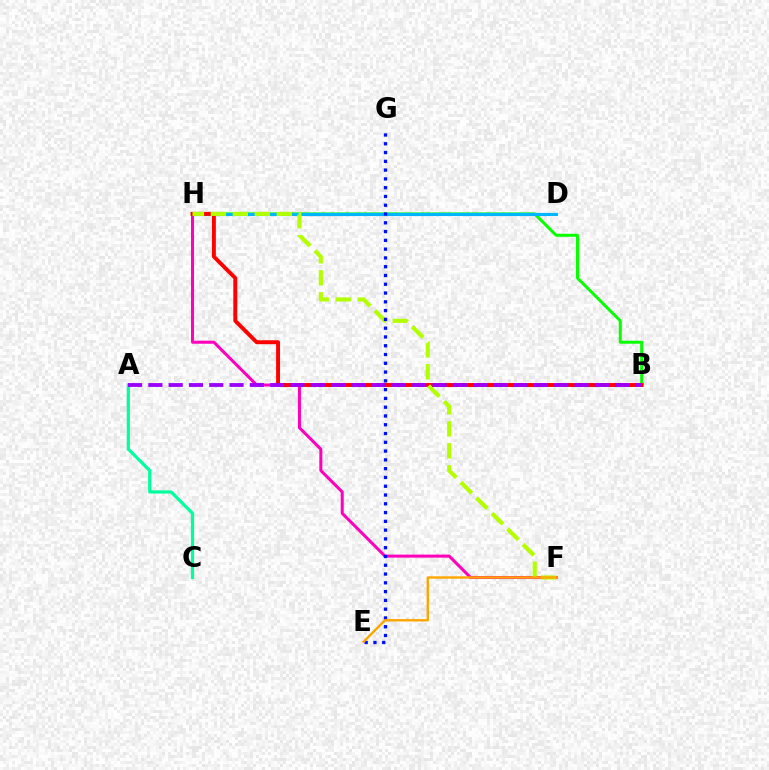{('B', 'H'): [{'color': '#08ff00', 'line_style': 'solid', 'thickness': 2.16}, {'color': '#ff0000', 'line_style': 'solid', 'thickness': 2.82}], ('F', 'H'): [{'color': '#ff00bd', 'line_style': 'solid', 'thickness': 2.18}, {'color': '#b3ff00', 'line_style': 'dashed', 'thickness': 2.99}], ('D', 'H'): [{'color': '#00b5ff', 'line_style': 'solid', 'thickness': 2.25}], ('A', 'C'): [{'color': '#00ff9d', 'line_style': 'solid', 'thickness': 2.3}], ('A', 'B'): [{'color': '#9b00ff', 'line_style': 'dashed', 'thickness': 2.76}], ('E', 'G'): [{'color': '#0010ff', 'line_style': 'dotted', 'thickness': 2.39}], ('E', 'F'): [{'color': '#ffa500', 'line_style': 'solid', 'thickness': 1.72}]}